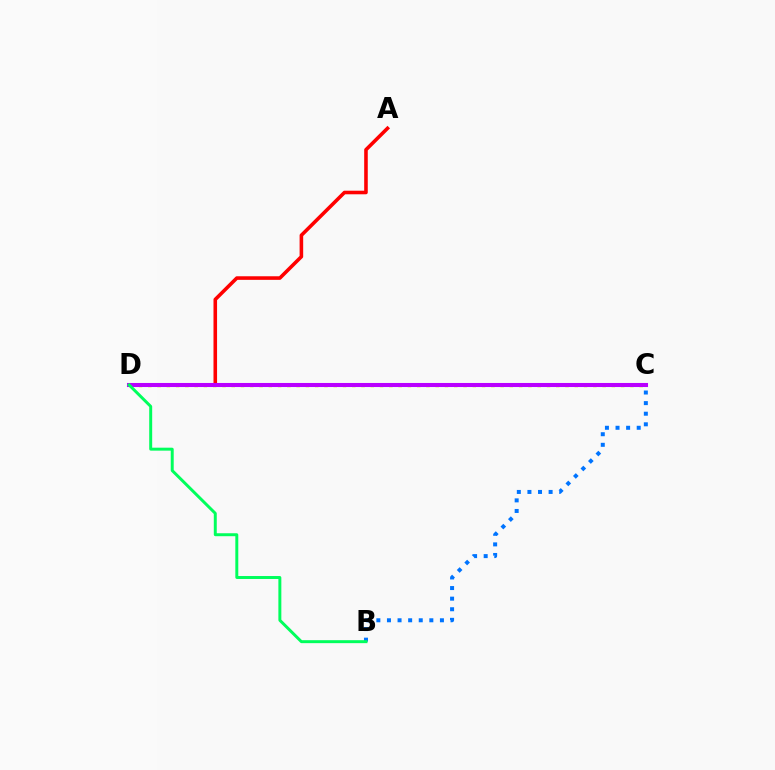{('A', 'D'): [{'color': '#ff0000', 'line_style': 'solid', 'thickness': 2.58}], ('C', 'D'): [{'color': '#d1ff00', 'line_style': 'dotted', 'thickness': 2.52}, {'color': '#b900ff', 'line_style': 'solid', 'thickness': 2.92}], ('B', 'C'): [{'color': '#0074ff', 'line_style': 'dotted', 'thickness': 2.88}], ('B', 'D'): [{'color': '#00ff5c', 'line_style': 'solid', 'thickness': 2.13}]}